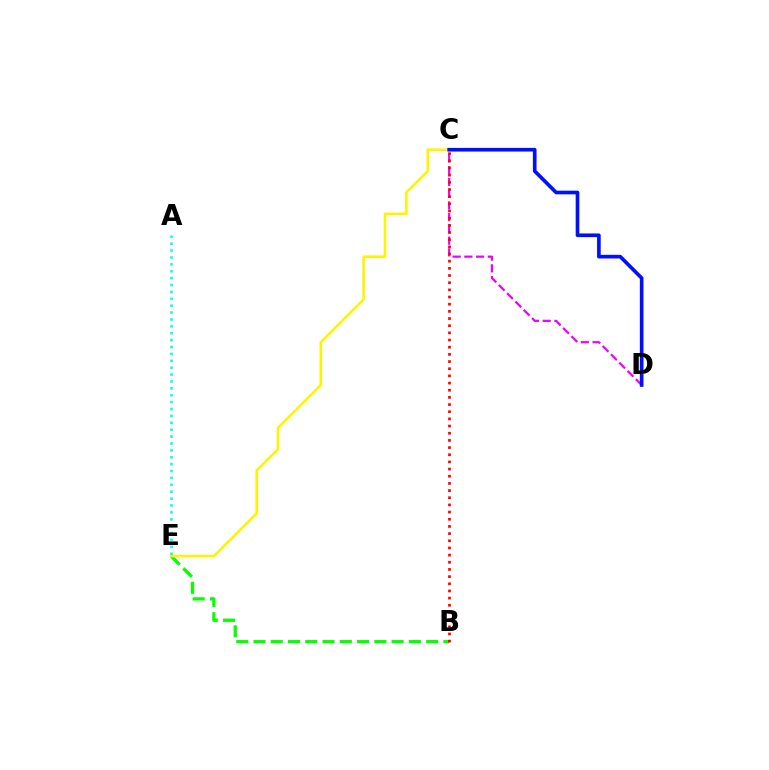{('C', 'D'): [{'color': '#ee00ff', 'line_style': 'dashed', 'thickness': 1.6}, {'color': '#0010ff', 'line_style': 'solid', 'thickness': 2.63}], ('B', 'E'): [{'color': '#08ff00', 'line_style': 'dashed', 'thickness': 2.35}], ('C', 'E'): [{'color': '#fcf500', 'line_style': 'solid', 'thickness': 1.86}], ('A', 'E'): [{'color': '#00fff6', 'line_style': 'dotted', 'thickness': 1.87}], ('B', 'C'): [{'color': '#ff0000', 'line_style': 'dotted', 'thickness': 1.95}]}